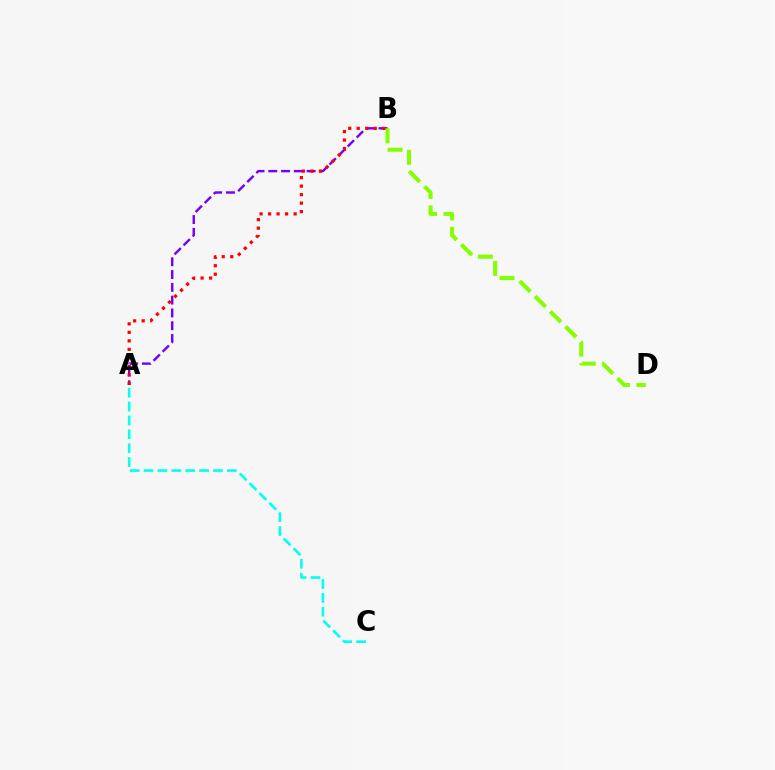{('A', 'B'): [{'color': '#7200ff', 'line_style': 'dashed', 'thickness': 1.74}, {'color': '#ff0000', 'line_style': 'dotted', 'thickness': 2.31}], ('A', 'C'): [{'color': '#00fff6', 'line_style': 'dashed', 'thickness': 1.89}], ('B', 'D'): [{'color': '#84ff00', 'line_style': 'dashed', 'thickness': 2.92}]}